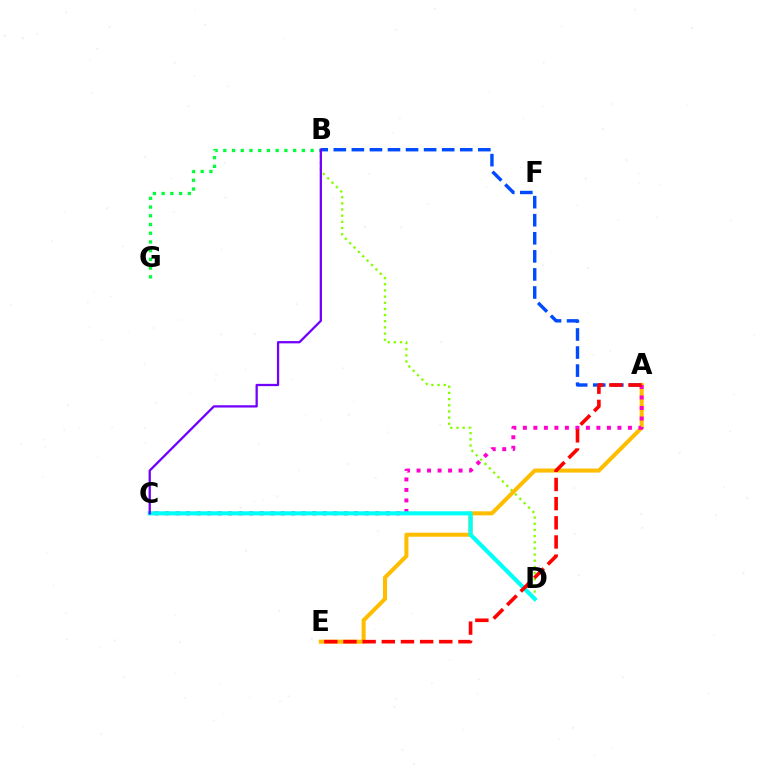{('B', 'D'): [{'color': '#84ff00', 'line_style': 'dotted', 'thickness': 1.68}], ('A', 'B'): [{'color': '#004bff', 'line_style': 'dashed', 'thickness': 2.45}], ('A', 'E'): [{'color': '#ffbd00', 'line_style': 'solid', 'thickness': 2.91}, {'color': '#ff0000', 'line_style': 'dashed', 'thickness': 2.6}], ('B', 'G'): [{'color': '#00ff39', 'line_style': 'dotted', 'thickness': 2.37}], ('A', 'C'): [{'color': '#ff00cf', 'line_style': 'dotted', 'thickness': 2.85}], ('C', 'D'): [{'color': '#00fff6', 'line_style': 'solid', 'thickness': 2.97}], ('B', 'C'): [{'color': '#7200ff', 'line_style': 'solid', 'thickness': 1.64}]}